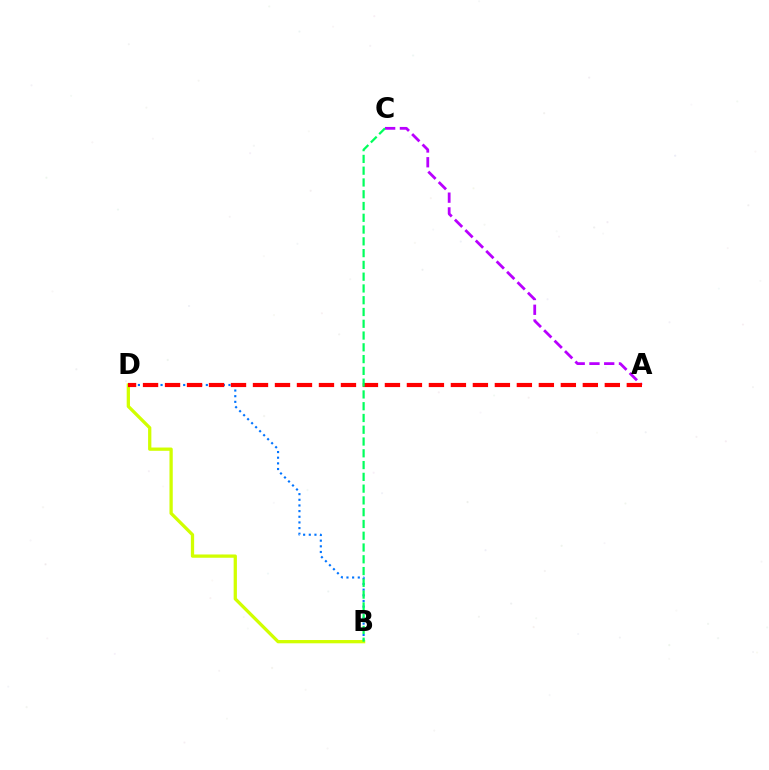{('B', 'D'): [{'color': '#0074ff', 'line_style': 'dotted', 'thickness': 1.54}, {'color': '#d1ff00', 'line_style': 'solid', 'thickness': 2.36}], ('A', 'C'): [{'color': '#b900ff', 'line_style': 'dashed', 'thickness': 2.0}], ('A', 'D'): [{'color': '#ff0000', 'line_style': 'dashed', 'thickness': 2.99}], ('B', 'C'): [{'color': '#00ff5c', 'line_style': 'dashed', 'thickness': 1.6}]}